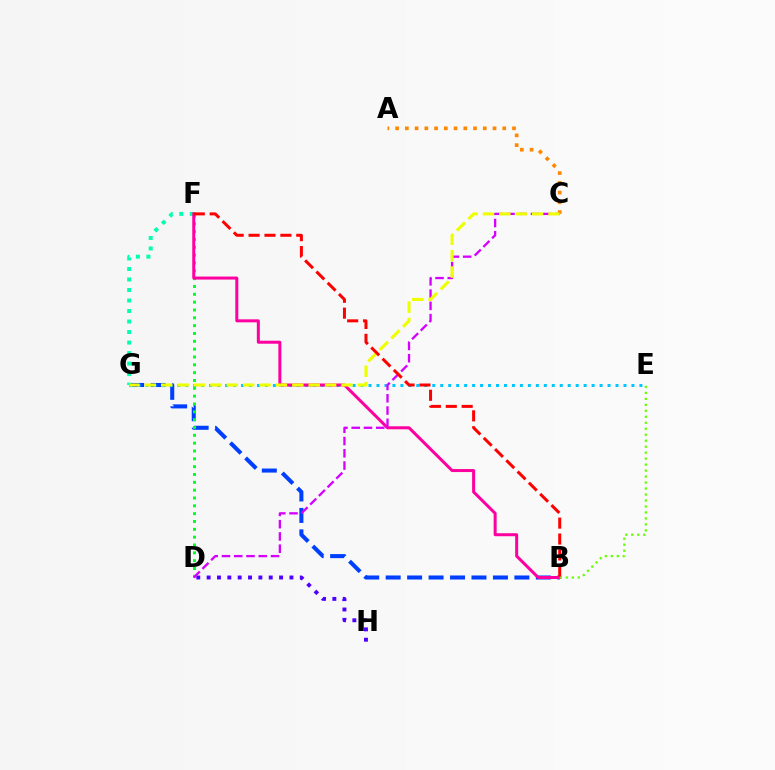{('B', 'G'): [{'color': '#003fff', 'line_style': 'dashed', 'thickness': 2.91}], ('D', 'H'): [{'color': '#4f00ff', 'line_style': 'dotted', 'thickness': 2.81}], ('A', 'C'): [{'color': '#ff8800', 'line_style': 'dotted', 'thickness': 2.65}], ('F', 'G'): [{'color': '#00ffaf', 'line_style': 'dotted', 'thickness': 2.86}], ('D', 'F'): [{'color': '#00ff27', 'line_style': 'dotted', 'thickness': 2.13}], ('E', 'G'): [{'color': '#00c7ff', 'line_style': 'dotted', 'thickness': 2.16}], ('B', 'F'): [{'color': '#ff00a0', 'line_style': 'solid', 'thickness': 2.17}, {'color': '#ff0000', 'line_style': 'dashed', 'thickness': 2.16}], ('B', 'E'): [{'color': '#66ff00', 'line_style': 'dotted', 'thickness': 1.62}], ('C', 'D'): [{'color': '#d600ff', 'line_style': 'dashed', 'thickness': 1.67}], ('C', 'G'): [{'color': '#eeff00', 'line_style': 'dashed', 'thickness': 2.23}]}